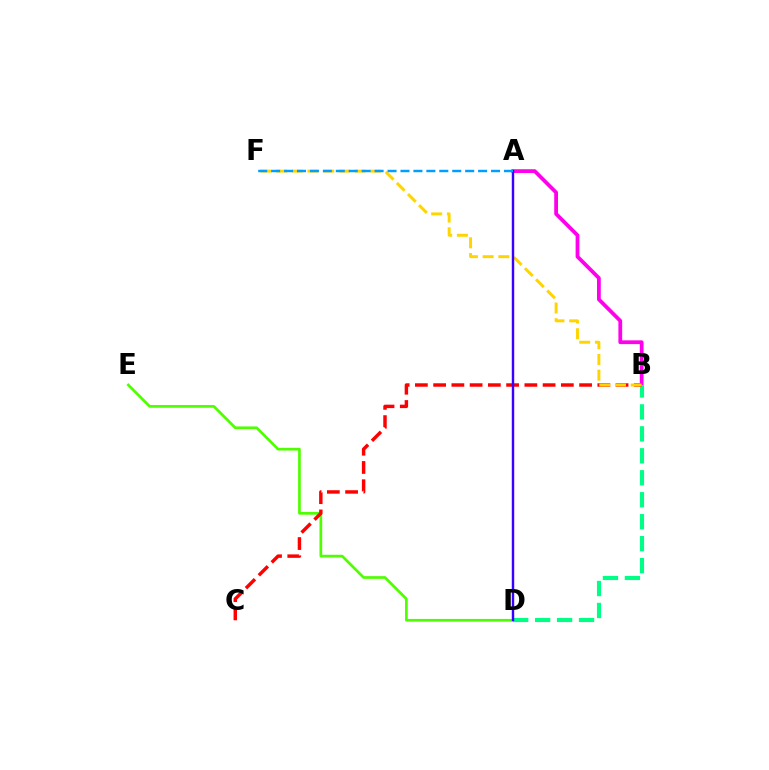{('D', 'E'): [{'color': '#4fff00', 'line_style': 'solid', 'thickness': 1.94}], ('A', 'B'): [{'color': '#ff00ed', 'line_style': 'solid', 'thickness': 2.71}], ('B', 'D'): [{'color': '#00ff86', 'line_style': 'dashed', 'thickness': 2.98}], ('B', 'C'): [{'color': '#ff0000', 'line_style': 'dashed', 'thickness': 2.48}], ('B', 'F'): [{'color': '#ffd500', 'line_style': 'dashed', 'thickness': 2.13}], ('A', 'D'): [{'color': '#3700ff', 'line_style': 'solid', 'thickness': 1.74}], ('A', 'F'): [{'color': '#009eff', 'line_style': 'dashed', 'thickness': 1.76}]}